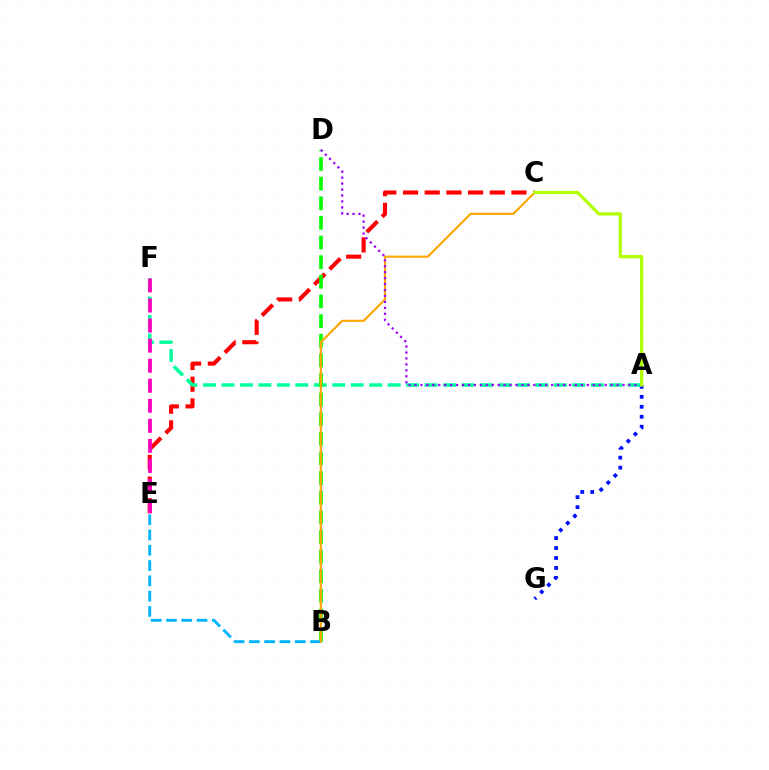{('C', 'E'): [{'color': '#ff0000', 'line_style': 'dashed', 'thickness': 2.95}], ('A', 'F'): [{'color': '#00ff9d', 'line_style': 'dashed', 'thickness': 2.51}], ('A', 'G'): [{'color': '#0010ff', 'line_style': 'dotted', 'thickness': 2.71}], ('E', 'F'): [{'color': '#ff00bd', 'line_style': 'dashed', 'thickness': 2.72}], ('B', 'D'): [{'color': '#08ff00', 'line_style': 'dashed', 'thickness': 2.67}], ('B', 'E'): [{'color': '#00b5ff', 'line_style': 'dashed', 'thickness': 2.08}], ('B', 'C'): [{'color': '#ffa500', 'line_style': 'solid', 'thickness': 1.54}], ('A', 'D'): [{'color': '#9b00ff', 'line_style': 'dotted', 'thickness': 1.61}], ('A', 'C'): [{'color': '#b3ff00', 'line_style': 'solid', 'thickness': 2.33}]}